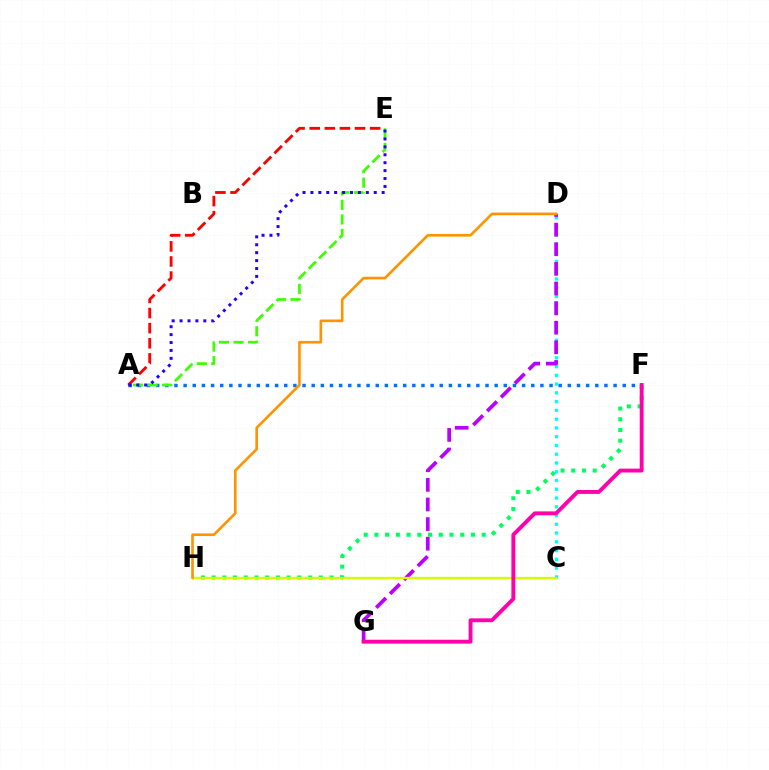{('A', 'F'): [{'color': '#0074ff', 'line_style': 'dotted', 'thickness': 2.49}], ('F', 'H'): [{'color': '#00ff5c', 'line_style': 'dotted', 'thickness': 2.91}], ('C', 'D'): [{'color': '#00fff6', 'line_style': 'dotted', 'thickness': 2.38}], ('D', 'G'): [{'color': '#b900ff', 'line_style': 'dashed', 'thickness': 2.66}], ('A', 'E'): [{'color': '#3dff00', 'line_style': 'dashed', 'thickness': 1.97}, {'color': '#ff0000', 'line_style': 'dashed', 'thickness': 2.05}, {'color': '#2500ff', 'line_style': 'dotted', 'thickness': 2.15}], ('C', 'H'): [{'color': '#d1ff00', 'line_style': 'solid', 'thickness': 1.67}], ('F', 'G'): [{'color': '#ff00ac', 'line_style': 'solid', 'thickness': 2.79}], ('D', 'H'): [{'color': '#ff9400', 'line_style': 'solid', 'thickness': 1.9}]}